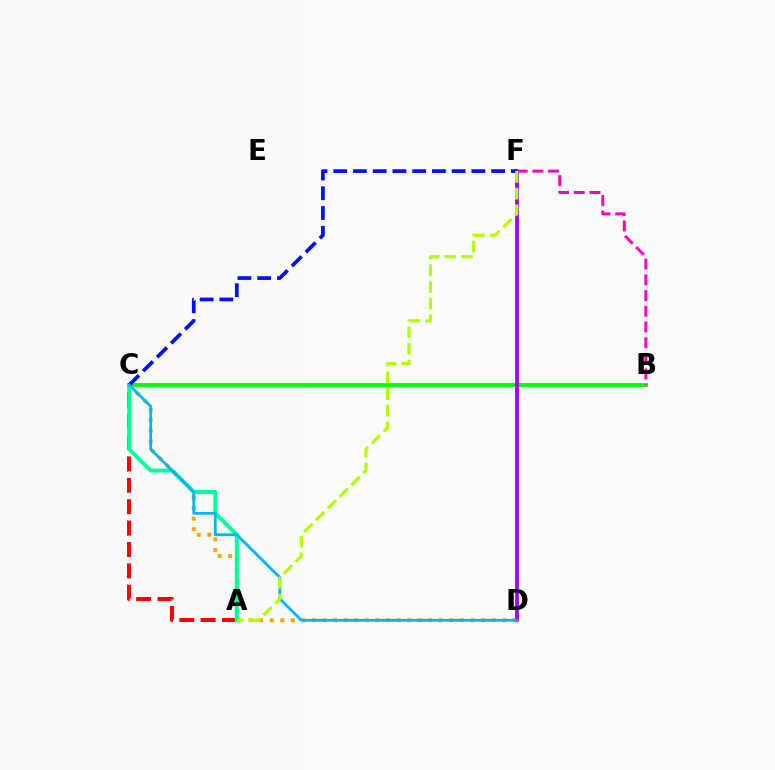{('B', 'C'): [{'color': '#08ff00', 'line_style': 'solid', 'thickness': 2.8}], ('C', 'D'): [{'color': '#ffa500', 'line_style': 'dotted', 'thickness': 2.87}, {'color': '#00b5ff', 'line_style': 'solid', 'thickness': 2.02}], ('A', 'C'): [{'color': '#ff0000', 'line_style': 'dashed', 'thickness': 2.9}, {'color': '#00ff9d', 'line_style': 'solid', 'thickness': 2.85}], ('D', 'F'): [{'color': '#9b00ff', 'line_style': 'solid', 'thickness': 2.69}], ('C', 'F'): [{'color': '#0010ff', 'line_style': 'dashed', 'thickness': 2.68}], ('B', 'F'): [{'color': '#ff00bd', 'line_style': 'dashed', 'thickness': 2.13}], ('A', 'F'): [{'color': '#b3ff00', 'line_style': 'dashed', 'thickness': 2.27}]}